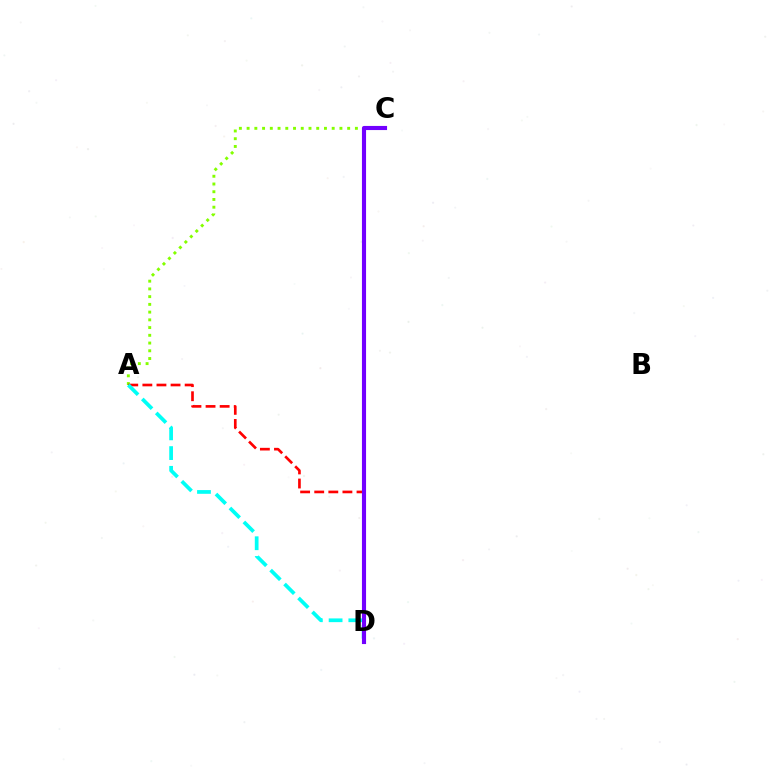{('A', 'C'): [{'color': '#84ff00', 'line_style': 'dotted', 'thickness': 2.1}], ('A', 'D'): [{'color': '#ff0000', 'line_style': 'dashed', 'thickness': 1.92}, {'color': '#00fff6', 'line_style': 'dashed', 'thickness': 2.68}], ('C', 'D'): [{'color': '#7200ff', 'line_style': 'solid', 'thickness': 2.96}]}